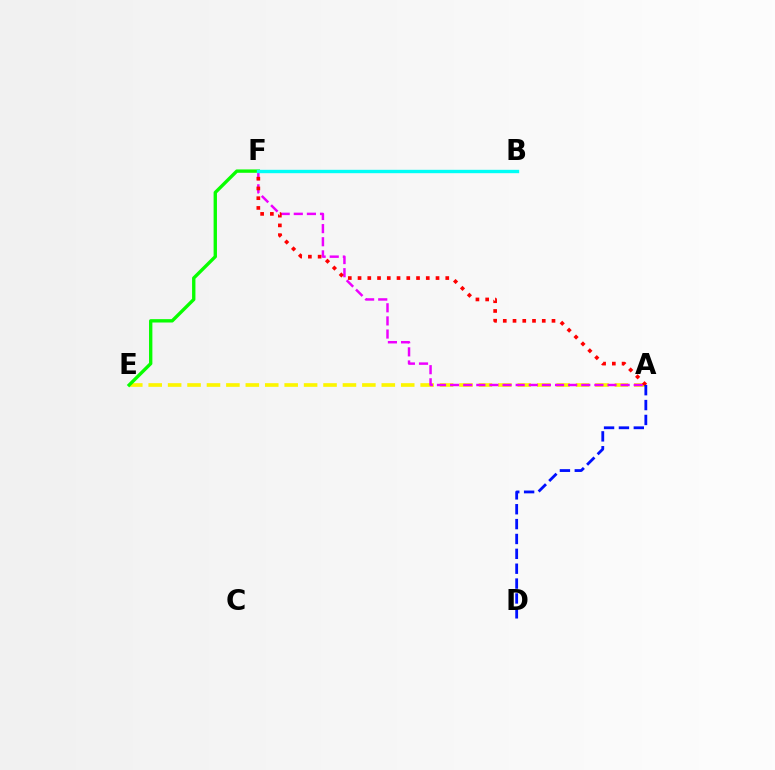{('A', 'E'): [{'color': '#fcf500', 'line_style': 'dashed', 'thickness': 2.64}], ('E', 'F'): [{'color': '#08ff00', 'line_style': 'solid', 'thickness': 2.42}], ('A', 'F'): [{'color': '#ee00ff', 'line_style': 'dashed', 'thickness': 1.78}, {'color': '#ff0000', 'line_style': 'dotted', 'thickness': 2.65}], ('B', 'F'): [{'color': '#00fff6', 'line_style': 'solid', 'thickness': 2.43}], ('A', 'D'): [{'color': '#0010ff', 'line_style': 'dashed', 'thickness': 2.02}]}